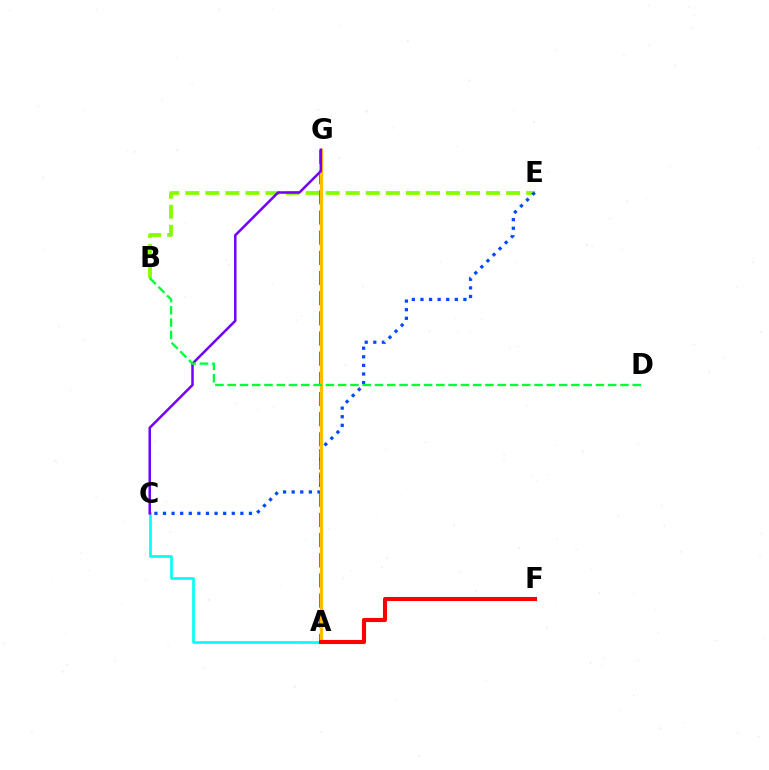{('B', 'E'): [{'color': '#84ff00', 'line_style': 'dashed', 'thickness': 2.72}], ('A', 'G'): [{'color': '#ff00cf', 'line_style': 'dashed', 'thickness': 2.74}, {'color': '#ffbd00', 'line_style': 'solid', 'thickness': 2.33}], ('C', 'E'): [{'color': '#004bff', 'line_style': 'dotted', 'thickness': 2.34}], ('A', 'C'): [{'color': '#00fff6', 'line_style': 'solid', 'thickness': 1.9}], ('C', 'G'): [{'color': '#7200ff', 'line_style': 'solid', 'thickness': 1.81}], ('B', 'D'): [{'color': '#00ff39', 'line_style': 'dashed', 'thickness': 1.67}], ('A', 'F'): [{'color': '#ff0000', 'line_style': 'solid', 'thickness': 2.95}]}